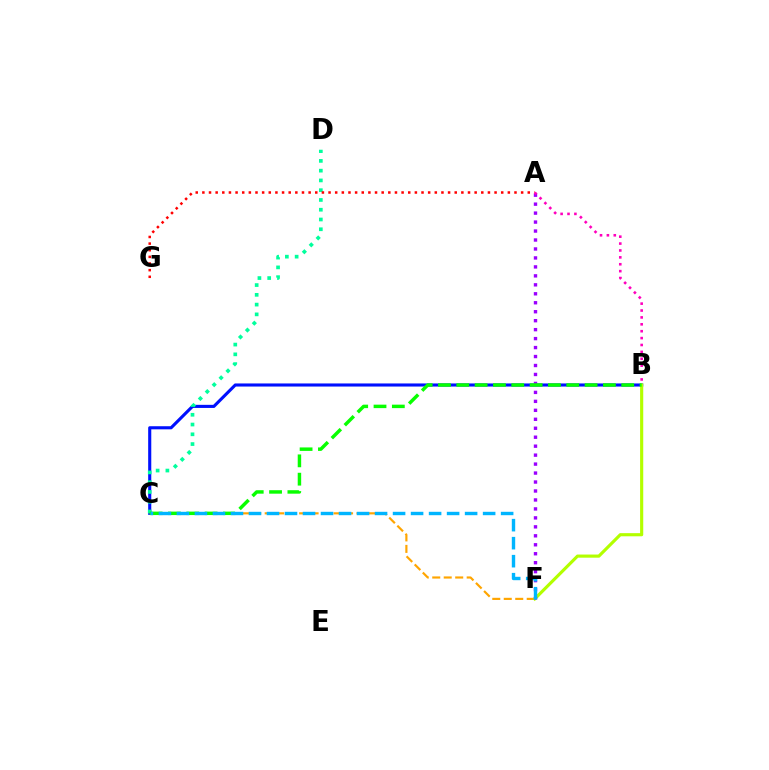{('B', 'C'): [{'color': '#0010ff', 'line_style': 'solid', 'thickness': 2.23}, {'color': '#08ff00', 'line_style': 'dashed', 'thickness': 2.49}], ('C', 'D'): [{'color': '#00ff9d', 'line_style': 'dotted', 'thickness': 2.65}], ('C', 'F'): [{'color': '#ffa500', 'line_style': 'dashed', 'thickness': 1.56}, {'color': '#00b5ff', 'line_style': 'dashed', 'thickness': 2.45}], ('B', 'F'): [{'color': '#b3ff00', 'line_style': 'solid', 'thickness': 2.26}], ('A', 'G'): [{'color': '#ff0000', 'line_style': 'dotted', 'thickness': 1.8}], ('A', 'F'): [{'color': '#9b00ff', 'line_style': 'dotted', 'thickness': 2.44}], ('A', 'B'): [{'color': '#ff00bd', 'line_style': 'dotted', 'thickness': 1.87}]}